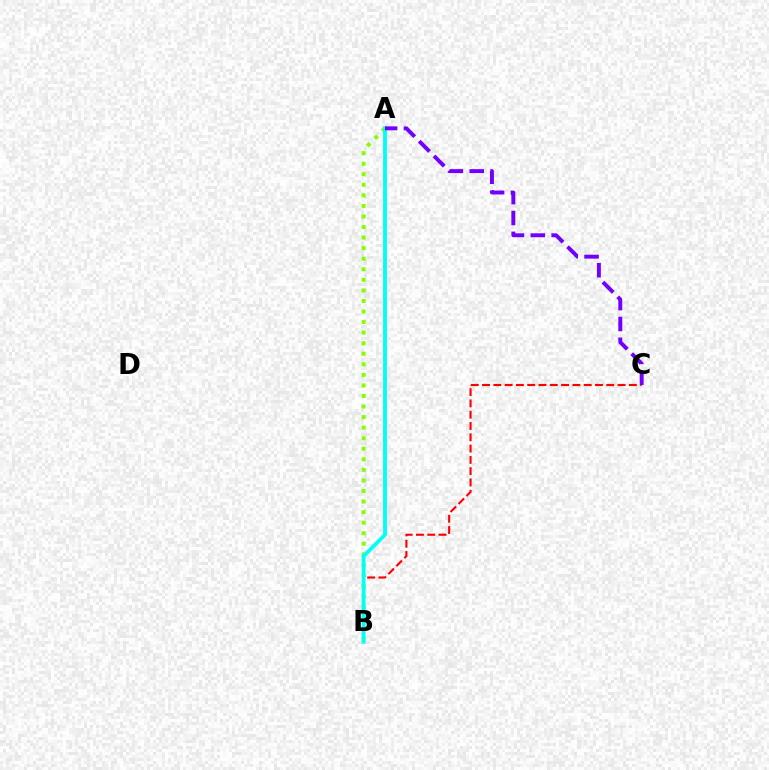{('A', 'B'): [{'color': '#84ff00', 'line_style': 'dotted', 'thickness': 2.87}, {'color': '#00fff6', 'line_style': 'solid', 'thickness': 2.75}], ('B', 'C'): [{'color': '#ff0000', 'line_style': 'dashed', 'thickness': 1.53}], ('A', 'C'): [{'color': '#7200ff', 'line_style': 'dashed', 'thickness': 2.84}]}